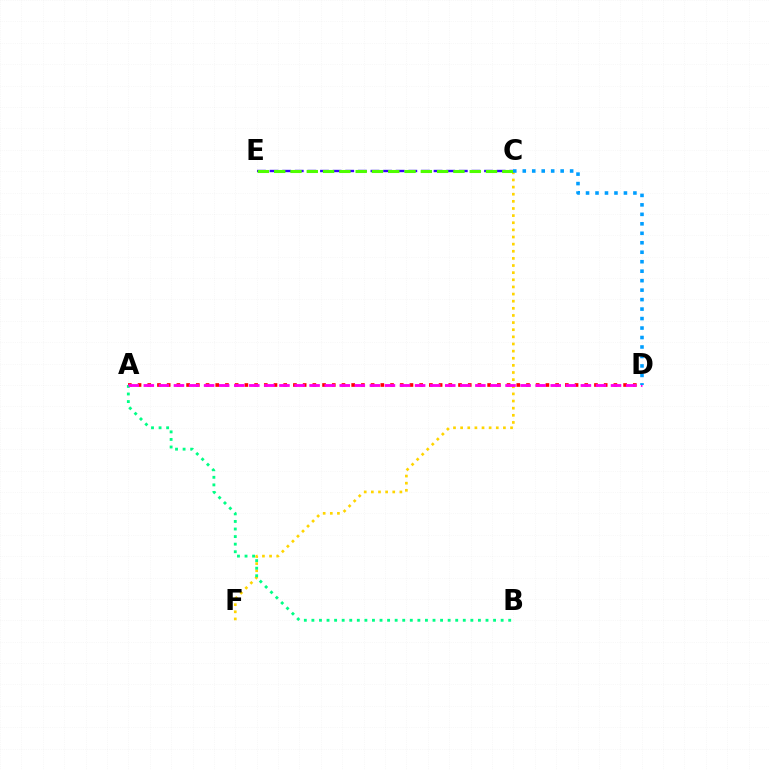{('A', 'D'): [{'color': '#ff0000', 'line_style': 'dotted', 'thickness': 2.64}, {'color': '#ff00ed', 'line_style': 'dashed', 'thickness': 2.05}], ('C', 'F'): [{'color': '#ffd500', 'line_style': 'dotted', 'thickness': 1.94}], ('A', 'B'): [{'color': '#00ff86', 'line_style': 'dotted', 'thickness': 2.06}], ('C', 'E'): [{'color': '#3700ff', 'line_style': 'dashed', 'thickness': 1.71}, {'color': '#4fff00', 'line_style': 'dashed', 'thickness': 2.21}], ('C', 'D'): [{'color': '#009eff', 'line_style': 'dotted', 'thickness': 2.57}]}